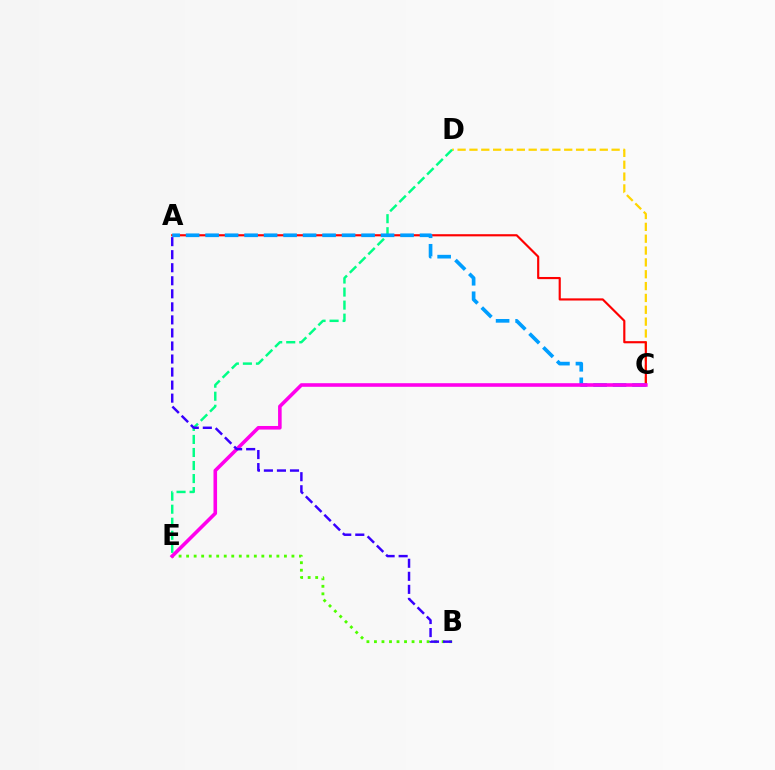{('C', 'D'): [{'color': '#ffd500', 'line_style': 'dashed', 'thickness': 1.61}], ('A', 'C'): [{'color': '#ff0000', 'line_style': 'solid', 'thickness': 1.55}, {'color': '#009eff', 'line_style': 'dashed', 'thickness': 2.65}], ('D', 'E'): [{'color': '#00ff86', 'line_style': 'dashed', 'thickness': 1.77}], ('B', 'E'): [{'color': '#4fff00', 'line_style': 'dotted', 'thickness': 2.04}], ('C', 'E'): [{'color': '#ff00ed', 'line_style': 'solid', 'thickness': 2.59}], ('A', 'B'): [{'color': '#3700ff', 'line_style': 'dashed', 'thickness': 1.77}]}